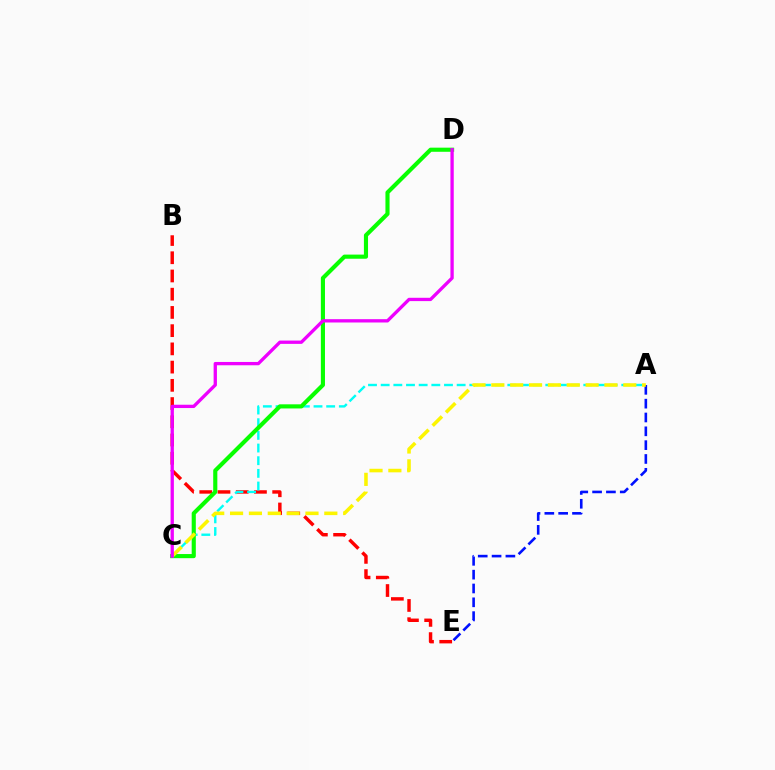{('B', 'E'): [{'color': '#ff0000', 'line_style': 'dashed', 'thickness': 2.48}], ('A', 'C'): [{'color': '#00fff6', 'line_style': 'dashed', 'thickness': 1.72}, {'color': '#fcf500', 'line_style': 'dashed', 'thickness': 2.56}], ('C', 'D'): [{'color': '#08ff00', 'line_style': 'solid', 'thickness': 2.97}, {'color': '#ee00ff', 'line_style': 'solid', 'thickness': 2.38}], ('A', 'E'): [{'color': '#0010ff', 'line_style': 'dashed', 'thickness': 1.88}]}